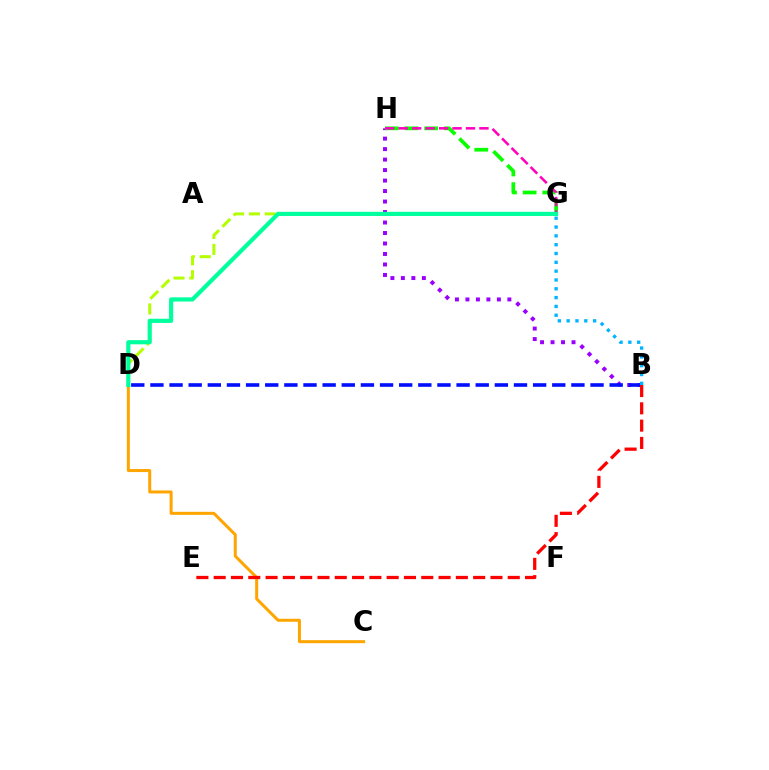{('B', 'H'): [{'color': '#9b00ff', 'line_style': 'dotted', 'thickness': 2.85}], ('D', 'G'): [{'color': '#b3ff00', 'line_style': 'dashed', 'thickness': 2.16}, {'color': '#00ff9d', 'line_style': 'solid', 'thickness': 2.99}], ('B', 'D'): [{'color': '#0010ff', 'line_style': 'dashed', 'thickness': 2.6}], ('G', 'H'): [{'color': '#08ff00', 'line_style': 'dashed', 'thickness': 2.67}, {'color': '#ff00bd', 'line_style': 'dashed', 'thickness': 1.83}], ('C', 'D'): [{'color': '#ffa500', 'line_style': 'solid', 'thickness': 2.17}], ('B', 'G'): [{'color': '#00b5ff', 'line_style': 'dotted', 'thickness': 2.4}], ('B', 'E'): [{'color': '#ff0000', 'line_style': 'dashed', 'thickness': 2.35}]}